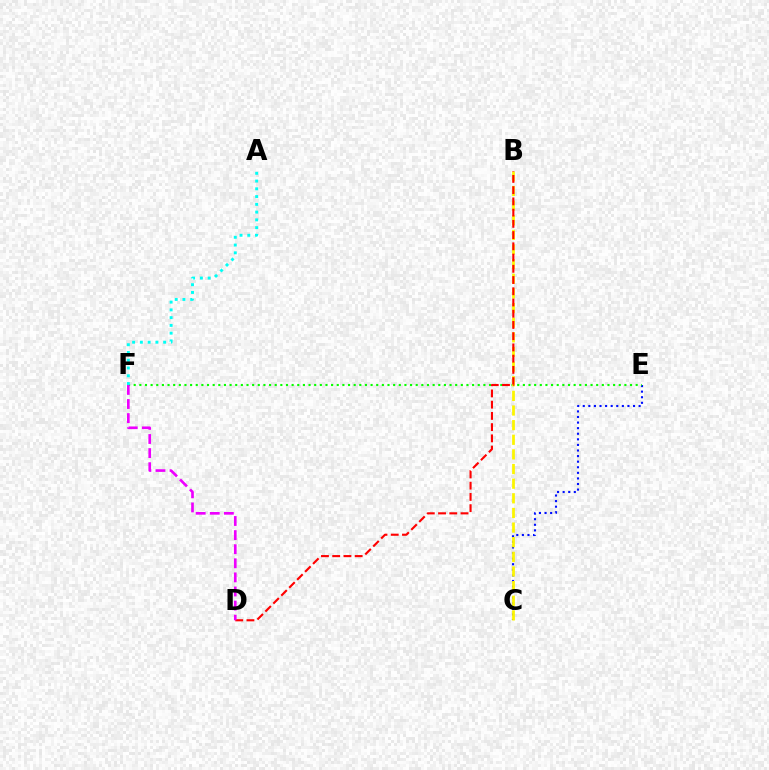{('C', 'E'): [{'color': '#0010ff', 'line_style': 'dotted', 'thickness': 1.52}], ('E', 'F'): [{'color': '#08ff00', 'line_style': 'dotted', 'thickness': 1.53}], ('B', 'C'): [{'color': '#fcf500', 'line_style': 'dashed', 'thickness': 1.99}], ('A', 'F'): [{'color': '#00fff6', 'line_style': 'dotted', 'thickness': 2.11}], ('B', 'D'): [{'color': '#ff0000', 'line_style': 'dashed', 'thickness': 1.53}], ('D', 'F'): [{'color': '#ee00ff', 'line_style': 'dashed', 'thickness': 1.91}]}